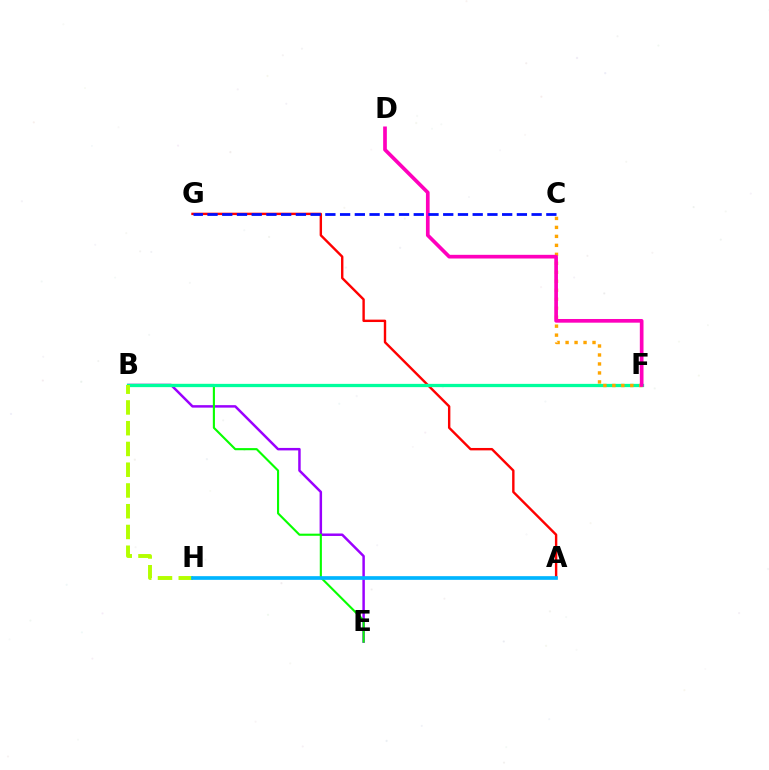{('B', 'E'): [{'color': '#9b00ff', 'line_style': 'solid', 'thickness': 1.79}, {'color': '#08ff00', 'line_style': 'solid', 'thickness': 1.53}], ('A', 'G'): [{'color': '#ff0000', 'line_style': 'solid', 'thickness': 1.73}], ('B', 'F'): [{'color': '#00ff9d', 'line_style': 'solid', 'thickness': 2.35}], ('B', 'H'): [{'color': '#b3ff00', 'line_style': 'dashed', 'thickness': 2.82}], ('C', 'F'): [{'color': '#ffa500', 'line_style': 'dotted', 'thickness': 2.44}], ('A', 'H'): [{'color': '#00b5ff', 'line_style': 'solid', 'thickness': 2.65}], ('D', 'F'): [{'color': '#ff00bd', 'line_style': 'solid', 'thickness': 2.65}], ('C', 'G'): [{'color': '#0010ff', 'line_style': 'dashed', 'thickness': 2.0}]}